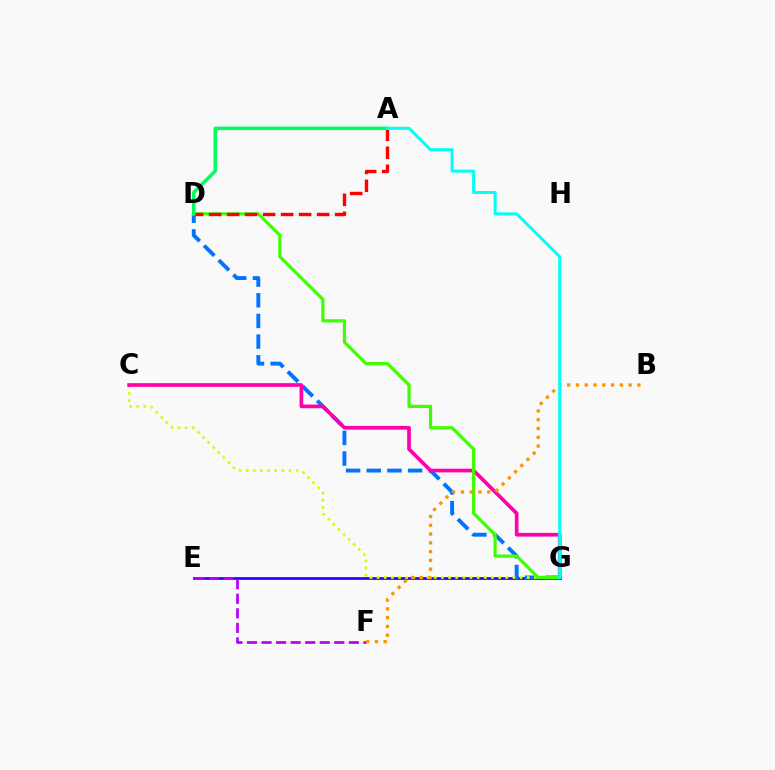{('E', 'G'): [{'color': '#2500ff', 'line_style': 'solid', 'thickness': 1.95}], ('E', 'F'): [{'color': '#b900ff', 'line_style': 'dashed', 'thickness': 1.98}], ('D', 'G'): [{'color': '#0074ff', 'line_style': 'dashed', 'thickness': 2.81}, {'color': '#3dff00', 'line_style': 'solid', 'thickness': 2.29}], ('C', 'G'): [{'color': '#d1ff00', 'line_style': 'dotted', 'thickness': 1.94}, {'color': '#ff00ac', 'line_style': 'solid', 'thickness': 2.66}], ('A', 'D'): [{'color': '#ff0000', 'line_style': 'dashed', 'thickness': 2.45}, {'color': '#00ff5c', 'line_style': 'solid', 'thickness': 2.54}], ('B', 'F'): [{'color': '#ff9400', 'line_style': 'dotted', 'thickness': 2.38}], ('A', 'G'): [{'color': '#00fff6', 'line_style': 'solid', 'thickness': 2.17}]}